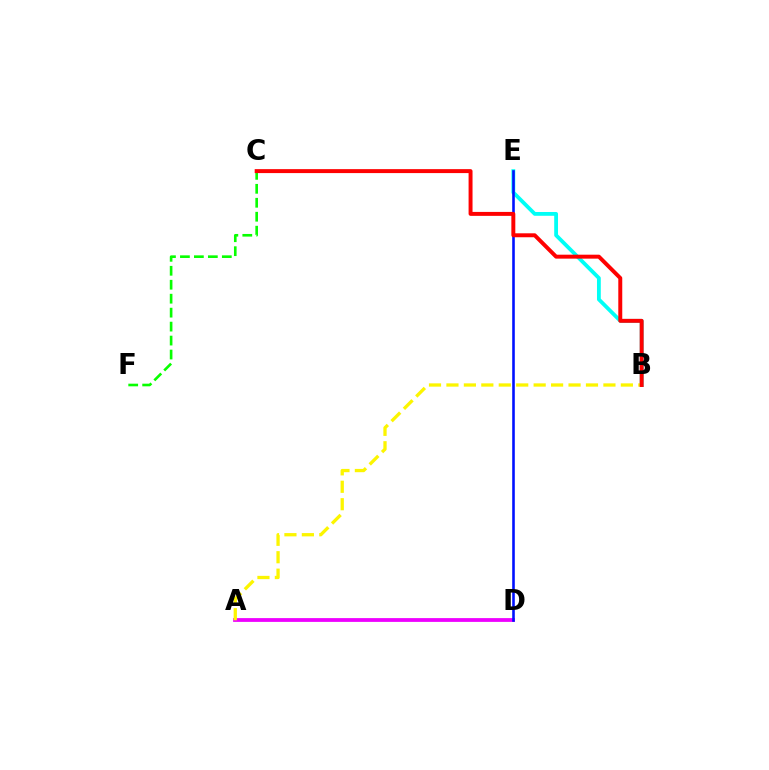{('B', 'E'): [{'color': '#00fff6', 'line_style': 'solid', 'thickness': 2.74}], ('A', 'D'): [{'color': '#ee00ff', 'line_style': 'solid', 'thickness': 2.72}], ('A', 'B'): [{'color': '#fcf500', 'line_style': 'dashed', 'thickness': 2.37}], ('C', 'F'): [{'color': '#08ff00', 'line_style': 'dashed', 'thickness': 1.9}], ('D', 'E'): [{'color': '#0010ff', 'line_style': 'solid', 'thickness': 1.87}], ('B', 'C'): [{'color': '#ff0000', 'line_style': 'solid', 'thickness': 2.84}]}